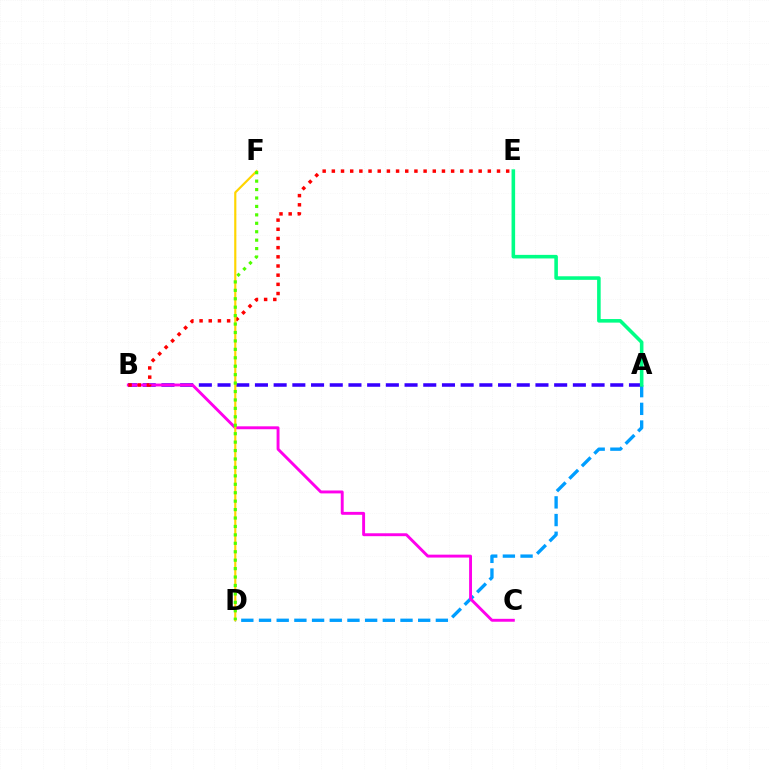{('A', 'D'): [{'color': '#009eff', 'line_style': 'dashed', 'thickness': 2.4}], ('A', 'B'): [{'color': '#3700ff', 'line_style': 'dashed', 'thickness': 2.54}], ('B', 'C'): [{'color': '#ff00ed', 'line_style': 'solid', 'thickness': 2.09}], ('B', 'E'): [{'color': '#ff0000', 'line_style': 'dotted', 'thickness': 2.49}], ('A', 'E'): [{'color': '#00ff86', 'line_style': 'solid', 'thickness': 2.57}], ('D', 'F'): [{'color': '#ffd500', 'line_style': 'solid', 'thickness': 1.56}, {'color': '#4fff00', 'line_style': 'dotted', 'thickness': 2.29}]}